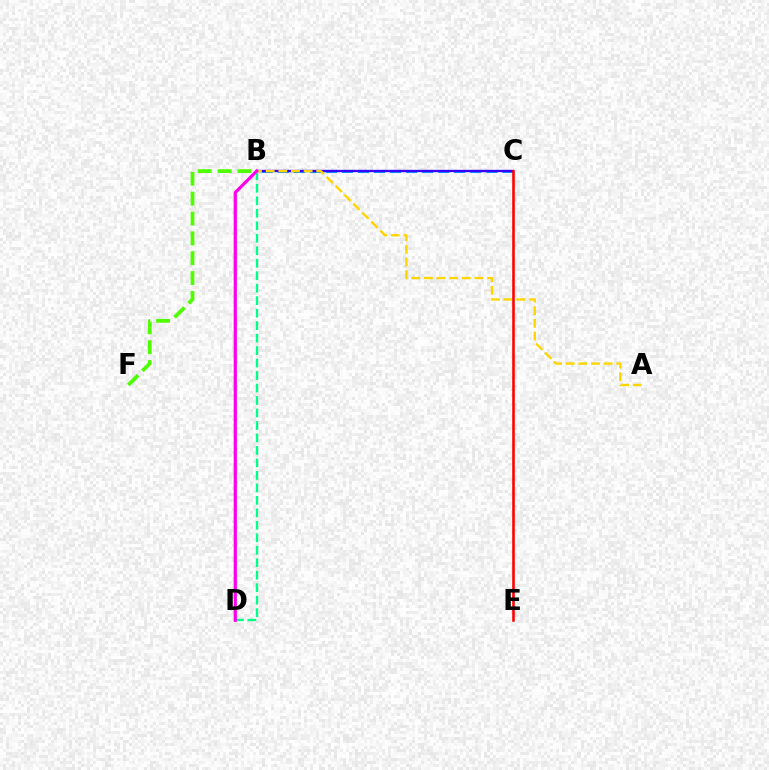{('B', 'D'): [{'color': '#00ff86', 'line_style': 'dashed', 'thickness': 1.7}, {'color': '#ff00ed', 'line_style': 'solid', 'thickness': 2.31}], ('B', 'F'): [{'color': '#4fff00', 'line_style': 'dashed', 'thickness': 2.7}], ('B', 'C'): [{'color': '#009eff', 'line_style': 'dashed', 'thickness': 2.18}, {'color': '#3700ff', 'line_style': 'solid', 'thickness': 1.69}], ('A', 'B'): [{'color': '#ffd500', 'line_style': 'dashed', 'thickness': 1.72}], ('C', 'E'): [{'color': '#ff0000', 'line_style': 'solid', 'thickness': 1.86}]}